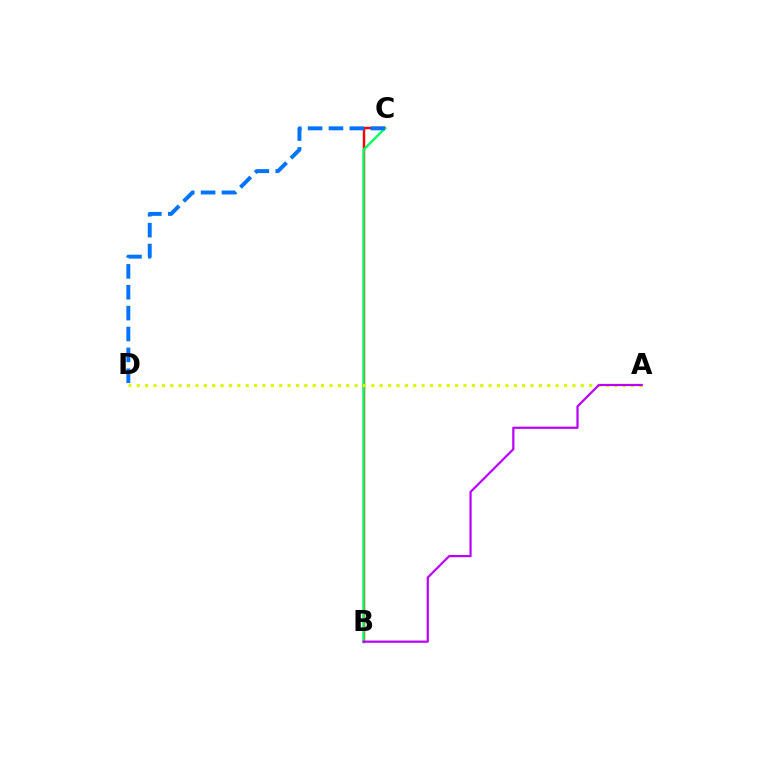{('B', 'C'): [{'color': '#ff0000', 'line_style': 'solid', 'thickness': 1.76}, {'color': '#00ff5c', 'line_style': 'solid', 'thickness': 1.72}], ('A', 'D'): [{'color': '#d1ff00', 'line_style': 'dotted', 'thickness': 2.28}], ('C', 'D'): [{'color': '#0074ff', 'line_style': 'dashed', 'thickness': 2.84}], ('A', 'B'): [{'color': '#b900ff', 'line_style': 'solid', 'thickness': 1.59}]}